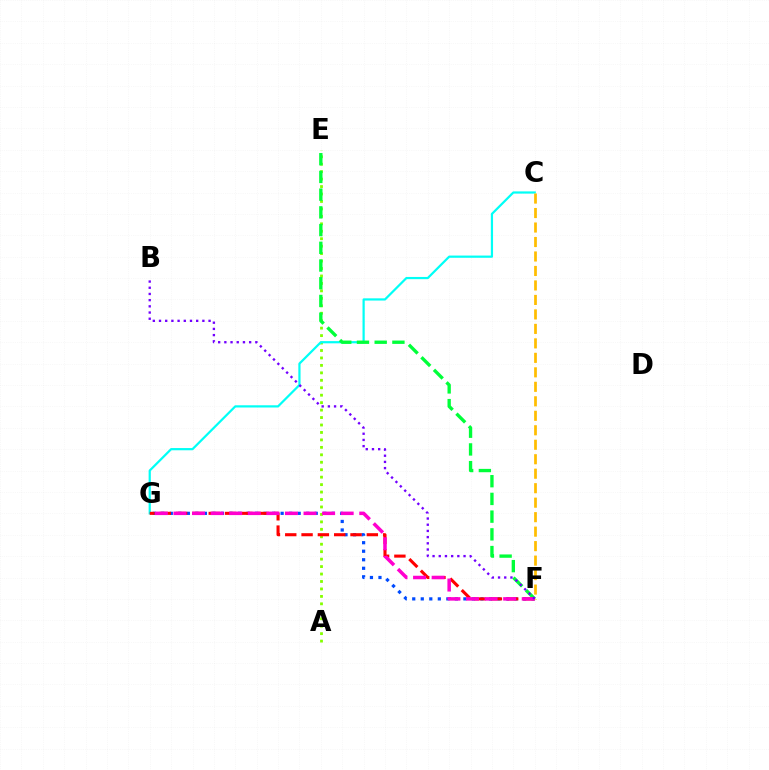{('A', 'E'): [{'color': '#84ff00', 'line_style': 'dotted', 'thickness': 2.02}], ('F', 'G'): [{'color': '#004bff', 'line_style': 'dotted', 'thickness': 2.32}, {'color': '#ff0000', 'line_style': 'dashed', 'thickness': 2.22}, {'color': '#ff00cf', 'line_style': 'dashed', 'thickness': 2.52}], ('C', 'G'): [{'color': '#00fff6', 'line_style': 'solid', 'thickness': 1.59}], ('E', 'F'): [{'color': '#00ff39', 'line_style': 'dashed', 'thickness': 2.41}], ('C', 'F'): [{'color': '#ffbd00', 'line_style': 'dashed', 'thickness': 1.97}], ('B', 'F'): [{'color': '#7200ff', 'line_style': 'dotted', 'thickness': 1.68}]}